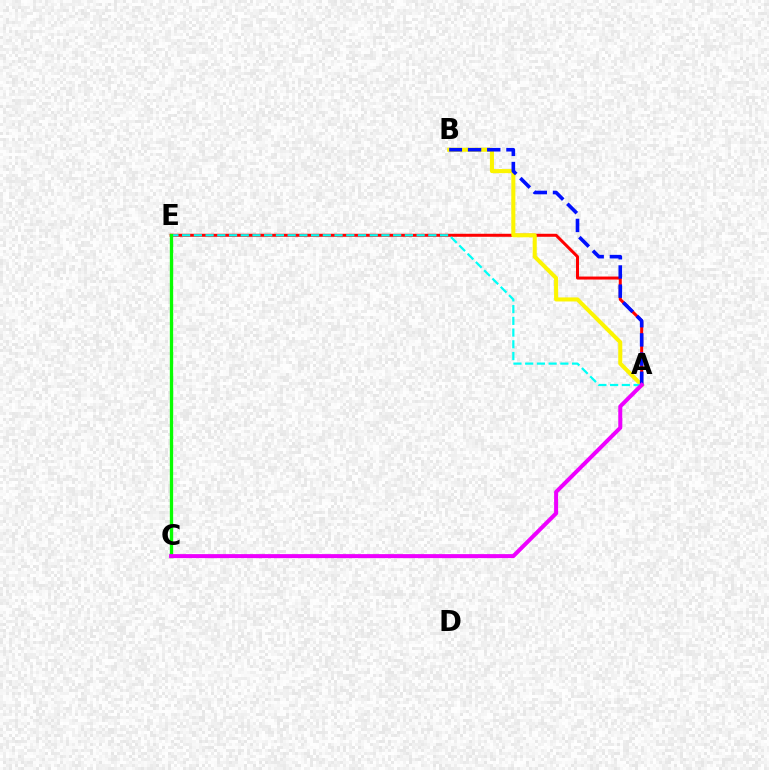{('A', 'E'): [{'color': '#ff0000', 'line_style': 'solid', 'thickness': 2.17}, {'color': '#00fff6', 'line_style': 'dashed', 'thickness': 1.59}], ('A', 'B'): [{'color': '#fcf500', 'line_style': 'solid', 'thickness': 2.92}, {'color': '#0010ff', 'line_style': 'dashed', 'thickness': 2.61}], ('C', 'E'): [{'color': '#08ff00', 'line_style': 'solid', 'thickness': 2.39}], ('A', 'C'): [{'color': '#ee00ff', 'line_style': 'solid', 'thickness': 2.88}]}